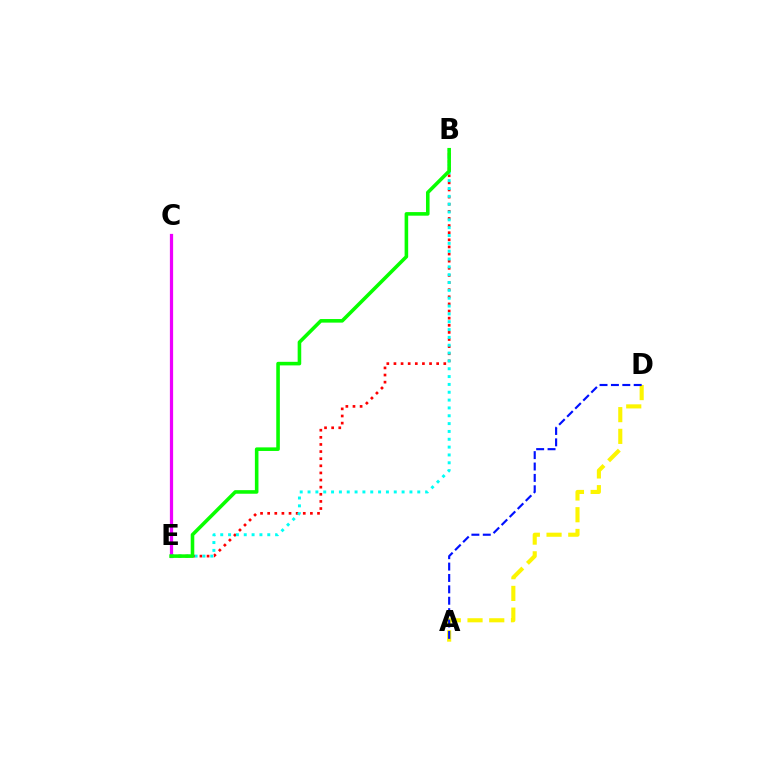{('B', 'E'): [{'color': '#ff0000', 'line_style': 'dotted', 'thickness': 1.93}, {'color': '#00fff6', 'line_style': 'dotted', 'thickness': 2.13}, {'color': '#08ff00', 'line_style': 'solid', 'thickness': 2.58}], ('C', 'E'): [{'color': '#ee00ff', 'line_style': 'solid', 'thickness': 2.33}], ('A', 'D'): [{'color': '#fcf500', 'line_style': 'dashed', 'thickness': 2.95}, {'color': '#0010ff', 'line_style': 'dashed', 'thickness': 1.55}]}